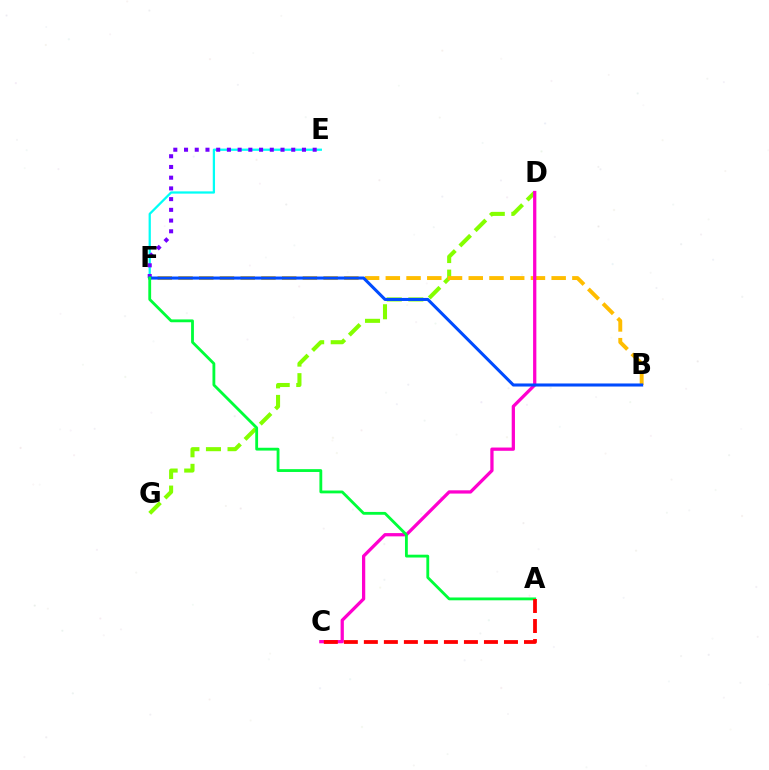{('E', 'F'): [{'color': '#00fff6', 'line_style': 'solid', 'thickness': 1.63}, {'color': '#7200ff', 'line_style': 'dotted', 'thickness': 2.91}], ('D', 'G'): [{'color': '#84ff00', 'line_style': 'dashed', 'thickness': 2.93}], ('B', 'F'): [{'color': '#ffbd00', 'line_style': 'dashed', 'thickness': 2.82}, {'color': '#004bff', 'line_style': 'solid', 'thickness': 2.2}], ('C', 'D'): [{'color': '#ff00cf', 'line_style': 'solid', 'thickness': 2.35}], ('A', 'F'): [{'color': '#00ff39', 'line_style': 'solid', 'thickness': 2.03}], ('A', 'C'): [{'color': '#ff0000', 'line_style': 'dashed', 'thickness': 2.72}]}